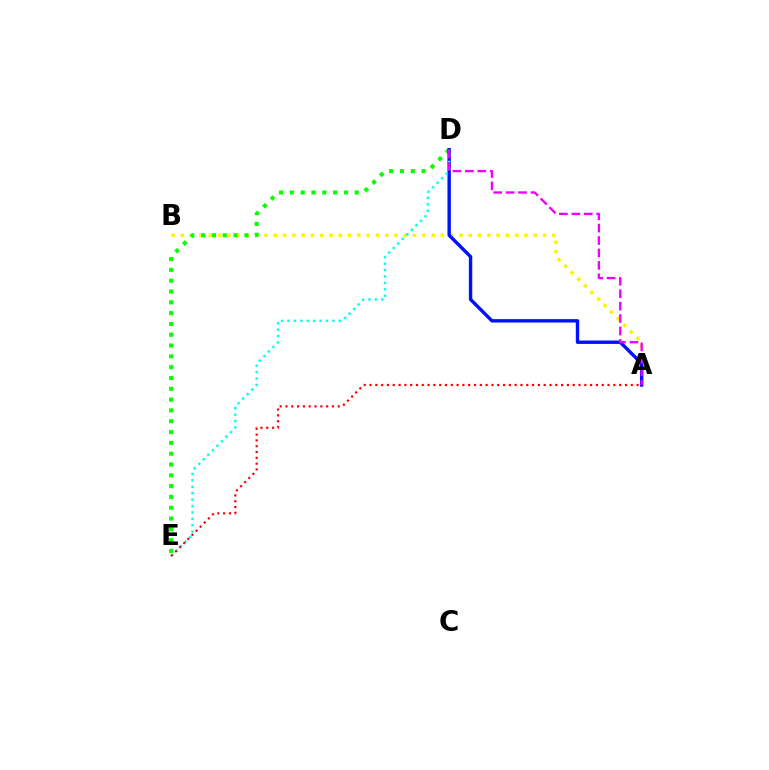{('A', 'B'): [{'color': '#fcf500', 'line_style': 'dotted', 'thickness': 2.52}], ('D', 'E'): [{'color': '#08ff00', 'line_style': 'dotted', 'thickness': 2.94}, {'color': '#00fff6', 'line_style': 'dotted', 'thickness': 1.74}], ('A', 'D'): [{'color': '#0010ff', 'line_style': 'solid', 'thickness': 2.45}, {'color': '#ee00ff', 'line_style': 'dashed', 'thickness': 1.69}], ('A', 'E'): [{'color': '#ff0000', 'line_style': 'dotted', 'thickness': 1.58}]}